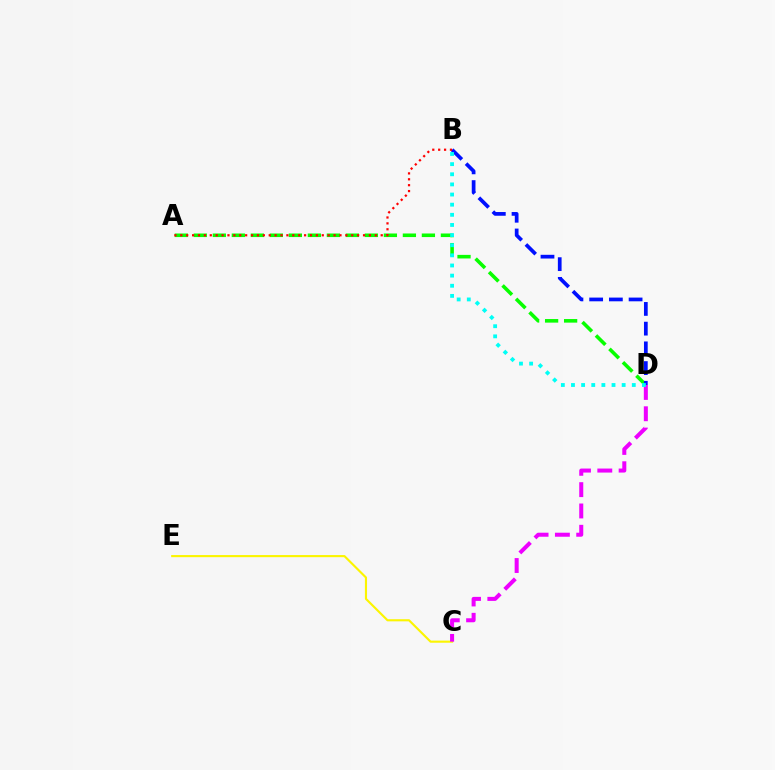{('A', 'D'): [{'color': '#08ff00', 'line_style': 'dashed', 'thickness': 2.58}], ('B', 'D'): [{'color': '#0010ff', 'line_style': 'dashed', 'thickness': 2.68}, {'color': '#00fff6', 'line_style': 'dotted', 'thickness': 2.75}], ('A', 'B'): [{'color': '#ff0000', 'line_style': 'dotted', 'thickness': 1.6}], ('C', 'E'): [{'color': '#fcf500', 'line_style': 'solid', 'thickness': 1.53}], ('C', 'D'): [{'color': '#ee00ff', 'line_style': 'dashed', 'thickness': 2.9}]}